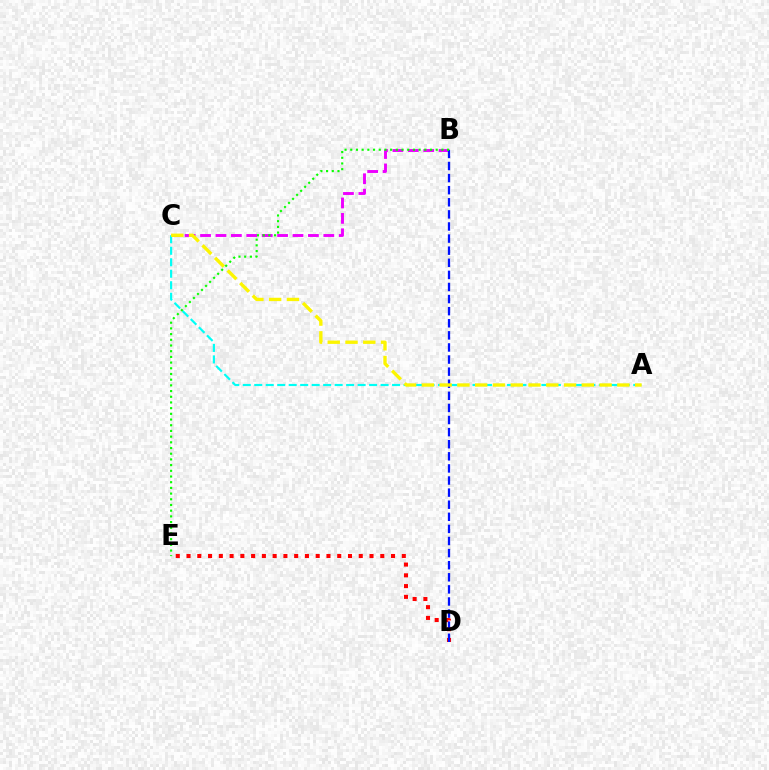{('D', 'E'): [{'color': '#ff0000', 'line_style': 'dotted', 'thickness': 2.92}], ('B', 'C'): [{'color': '#ee00ff', 'line_style': 'dashed', 'thickness': 2.09}], ('A', 'C'): [{'color': '#00fff6', 'line_style': 'dashed', 'thickness': 1.56}, {'color': '#fcf500', 'line_style': 'dashed', 'thickness': 2.41}], ('B', 'D'): [{'color': '#0010ff', 'line_style': 'dashed', 'thickness': 1.64}], ('B', 'E'): [{'color': '#08ff00', 'line_style': 'dotted', 'thickness': 1.55}]}